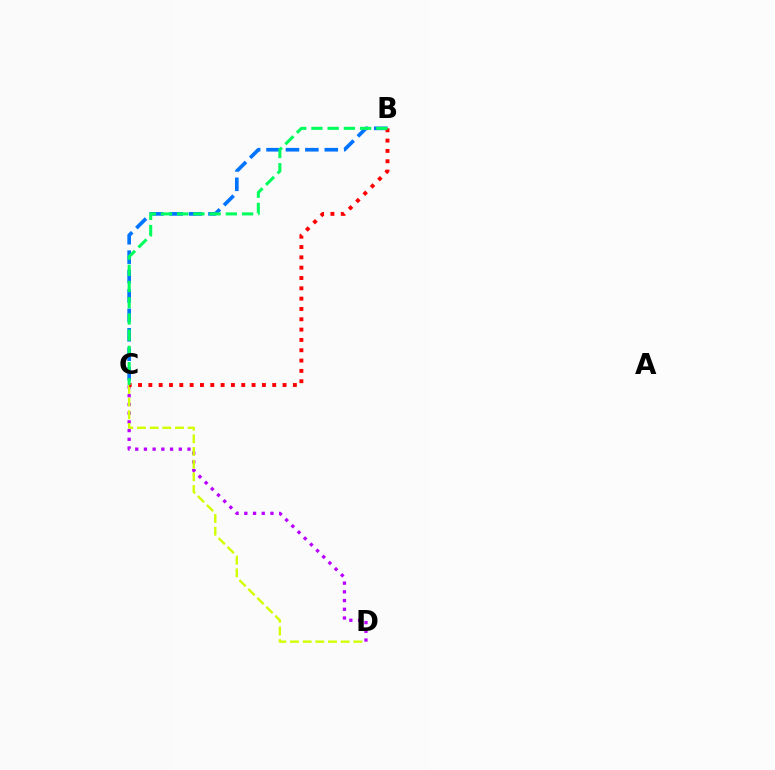{('B', 'C'): [{'color': '#0074ff', 'line_style': 'dashed', 'thickness': 2.64}, {'color': '#ff0000', 'line_style': 'dotted', 'thickness': 2.8}, {'color': '#00ff5c', 'line_style': 'dashed', 'thickness': 2.2}], ('C', 'D'): [{'color': '#b900ff', 'line_style': 'dotted', 'thickness': 2.37}, {'color': '#d1ff00', 'line_style': 'dashed', 'thickness': 1.72}]}